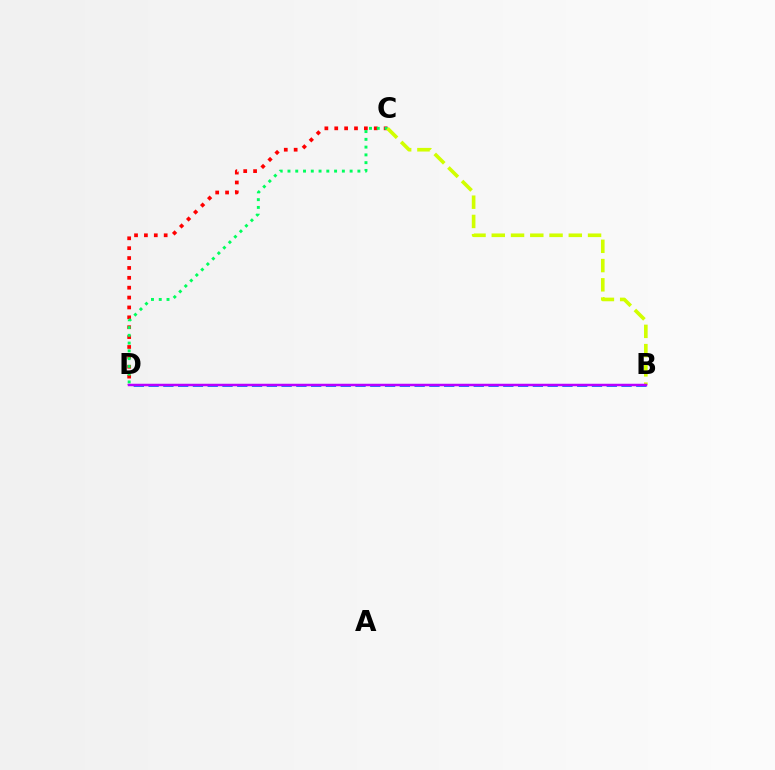{('C', 'D'): [{'color': '#ff0000', 'line_style': 'dotted', 'thickness': 2.68}, {'color': '#00ff5c', 'line_style': 'dotted', 'thickness': 2.11}], ('B', 'C'): [{'color': '#d1ff00', 'line_style': 'dashed', 'thickness': 2.62}], ('B', 'D'): [{'color': '#0074ff', 'line_style': 'dashed', 'thickness': 2.01}, {'color': '#b900ff', 'line_style': 'solid', 'thickness': 1.79}]}